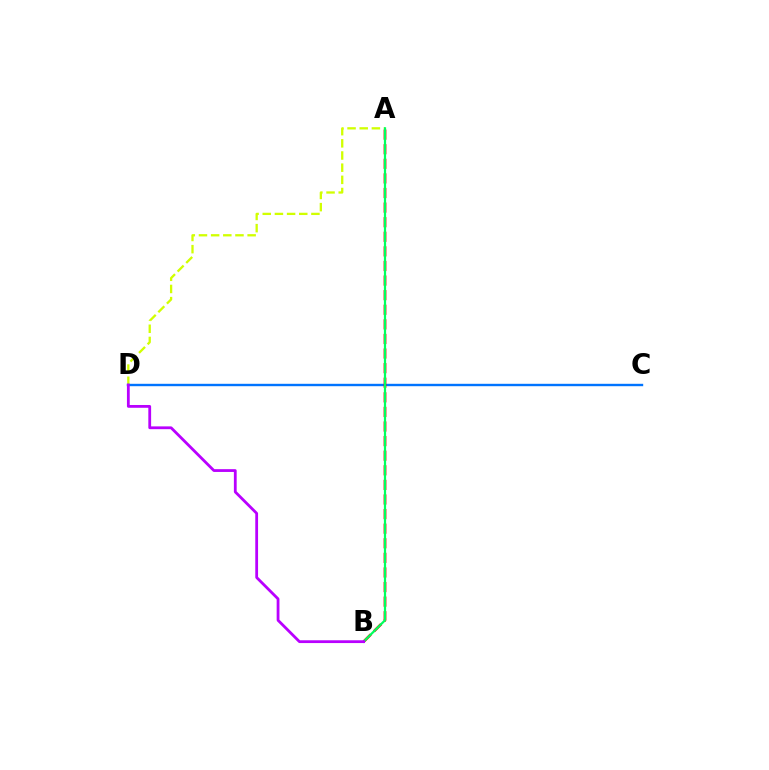{('A', 'D'): [{'color': '#d1ff00', 'line_style': 'dashed', 'thickness': 1.65}], ('C', 'D'): [{'color': '#0074ff', 'line_style': 'solid', 'thickness': 1.72}], ('A', 'B'): [{'color': '#ff0000', 'line_style': 'dashed', 'thickness': 1.98}, {'color': '#00ff5c', 'line_style': 'solid', 'thickness': 1.6}], ('B', 'D'): [{'color': '#b900ff', 'line_style': 'solid', 'thickness': 2.01}]}